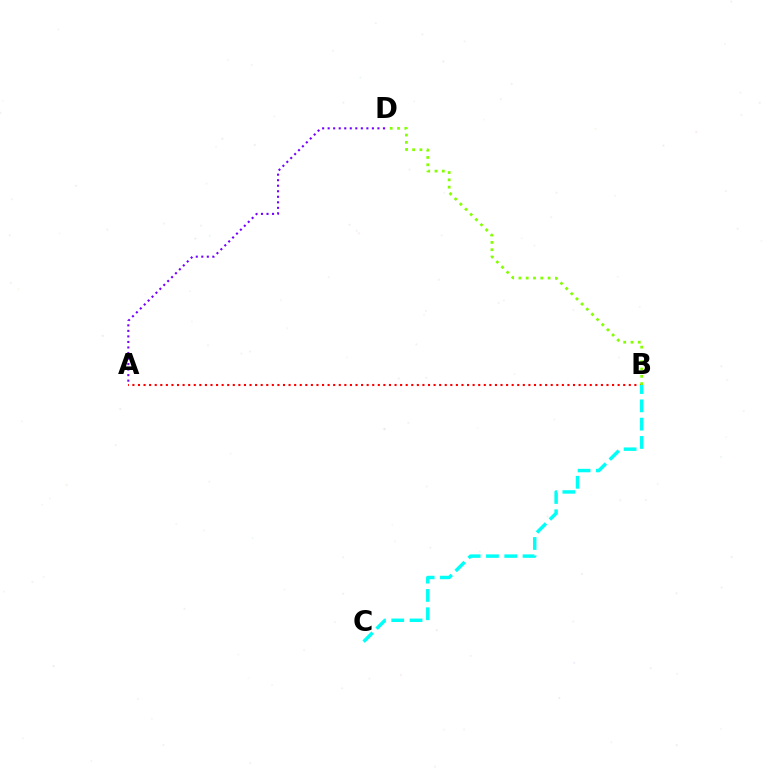{('A', 'D'): [{'color': '#7200ff', 'line_style': 'dotted', 'thickness': 1.5}], ('A', 'B'): [{'color': '#ff0000', 'line_style': 'dotted', 'thickness': 1.52}], ('B', 'C'): [{'color': '#00fff6', 'line_style': 'dashed', 'thickness': 2.49}], ('B', 'D'): [{'color': '#84ff00', 'line_style': 'dotted', 'thickness': 1.98}]}